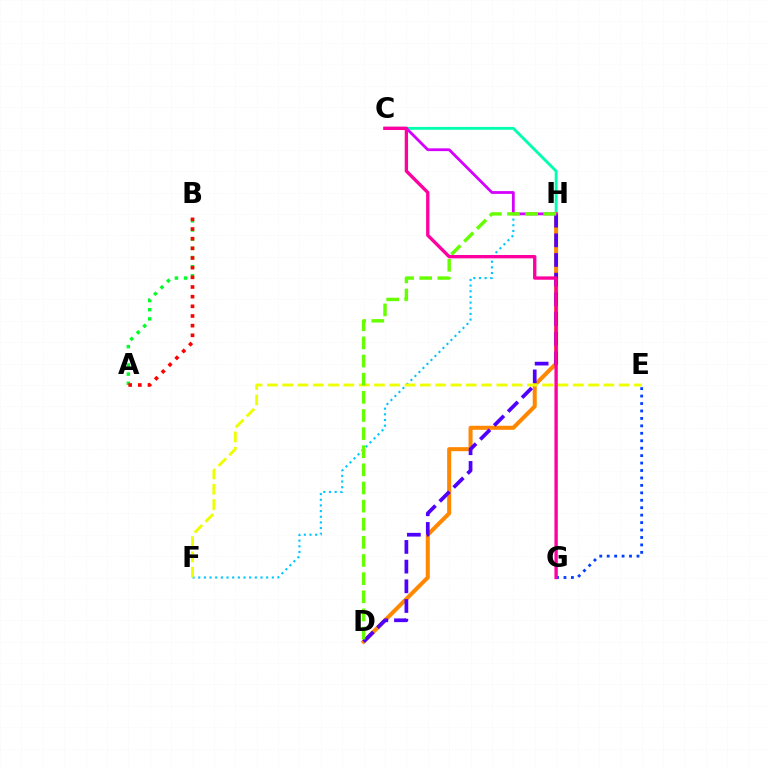{('A', 'B'): [{'color': '#00ff27', 'line_style': 'dotted', 'thickness': 2.49}, {'color': '#ff0000', 'line_style': 'dotted', 'thickness': 2.63}], ('F', 'H'): [{'color': '#00c7ff', 'line_style': 'dotted', 'thickness': 1.54}], ('E', 'G'): [{'color': '#003fff', 'line_style': 'dotted', 'thickness': 2.02}], ('C', 'H'): [{'color': '#00ffaf', 'line_style': 'solid', 'thickness': 2.05}, {'color': '#d600ff', 'line_style': 'solid', 'thickness': 2.01}], ('D', 'H'): [{'color': '#ff8800', 'line_style': 'solid', 'thickness': 2.9}, {'color': '#4f00ff', 'line_style': 'dashed', 'thickness': 2.67}, {'color': '#66ff00', 'line_style': 'dashed', 'thickness': 2.46}], ('E', 'F'): [{'color': '#eeff00', 'line_style': 'dashed', 'thickness': 2.08}], ('C', 'G'): [{'color': '#ff00a0', 'line_style': 'solid', 'thickness': 2.41}]}